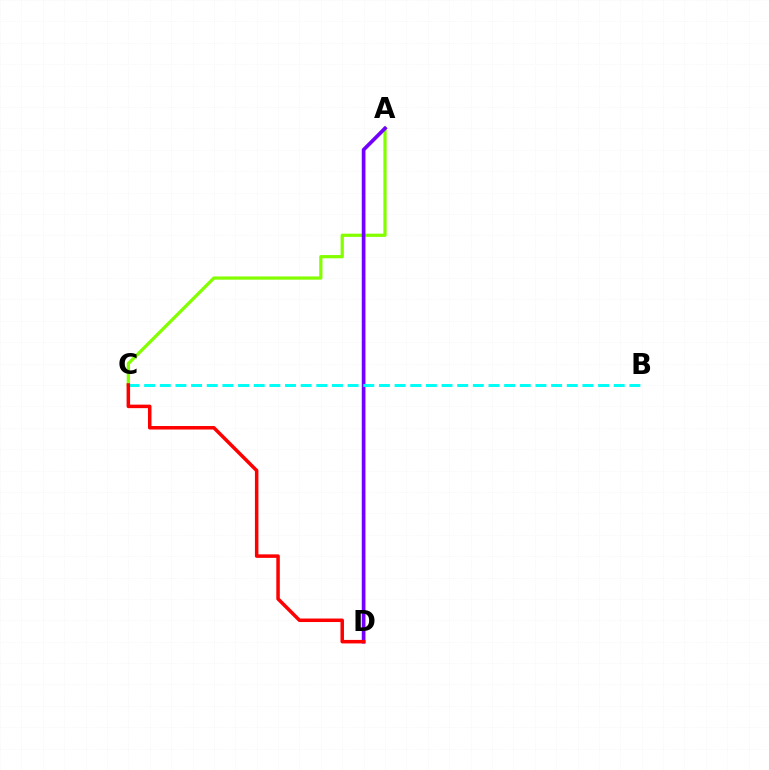{('A', 'C'): [{'color': '#84ff00', 'line_style': 'solid', 'thickness': 2.33}], ('A', 'D'): [{'color': '#7200ff', 'line_style': 'solid', 'thickness': 2.65}], ('B', 'C'): [{'color': '#00fff6', 'line_style': 'dashed', 'thickness': 2.13}], ('C', 'D'): [{'color': '#ff0000', 'line_style': 'solid', 'thickness': 2.53}]}